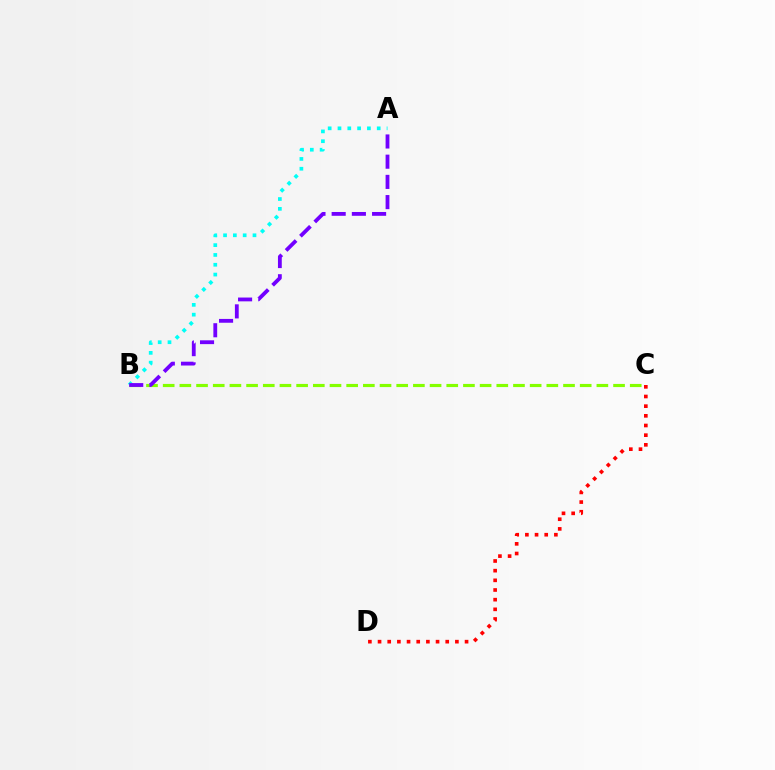{('B', 'C'): [{'color': '#84ff00', 'line_style': 'dashed', 'thickness': 2.27}], ('A', 'B'): [{'color': '#00fff6', 'line_style': 'dotted', 'thickness': 2.67}, {'color': '#7200ff', 'line_style': 'dashed', 'thickness': 2.74}], ('C', 'D'): [{'color': '#ff0000', 'line_style': 'dotted', 'thickness': 2.63}]}